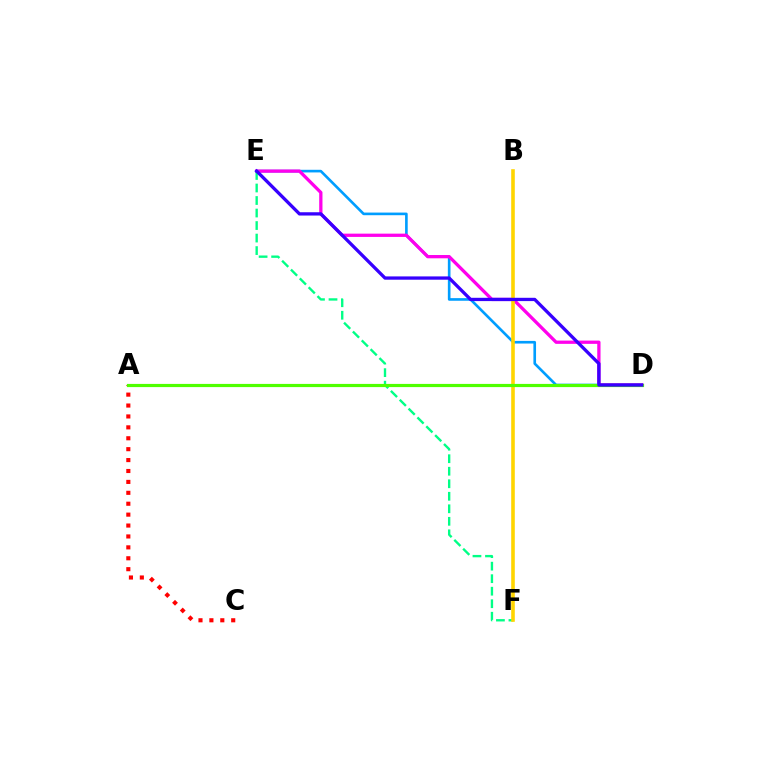{('D', 'E'): [{'color': '#009eff', 'line_style': 'solid', 'thickness': 1.9}, {'color': '#ff00ed', 'line_style': 'solid', 'thickness': 2.36}, {'color': '#3700ff', 'line_style': 'solid', 'thickness': 2.37}], ('E', 'F'): [{'color': '#00ff86', 'line_style': 'dashed', 'thickness': 1.7}], ('A', 'C'): [{'color': '#ff0000', 'line_style': 'dotted', 'thickness': 2.96}], ('B', 'F'): [{'color': '#ffd500', 'line_style': 'solid', 'thickness': 2.59}], ('A', 'D'): [{'color': '#4fff00', 'line_style': 'solid', 'thickness': 2.29}]}